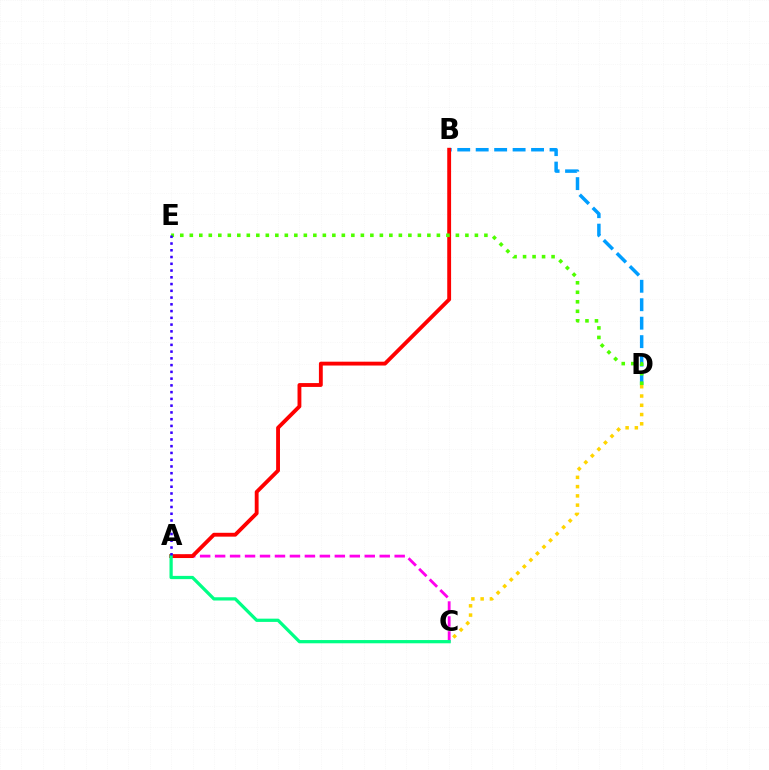{('A', 'C'): [{'color': '#ff00ed', 'line_style': 'dashed', 'thickness': 2.03}, {'color': '#00ff86', 'line_style': 'solid', 'thickness': 2.34}], ('C', 'D'): [{'color': '#ffd500', 'line_style': 'dotted', 'thickness': 2.52}], ('B', 'D'): [{'color': '#009eff', 'line_style': 'dashed', 'thickness': 2.51}], ('A', 'B'): [{'color': '#ff0000', 'line_style': 'solid', 'thickness': 2.77}], ('D', 'E'): [{'color': '#4fff00', 'line_style': 'dotted', 'thickness': 2.58}], ('A', 'E'): [{'color': '#3700ff', 'line_style': 'dotted', 'thickness': 1.84}]}